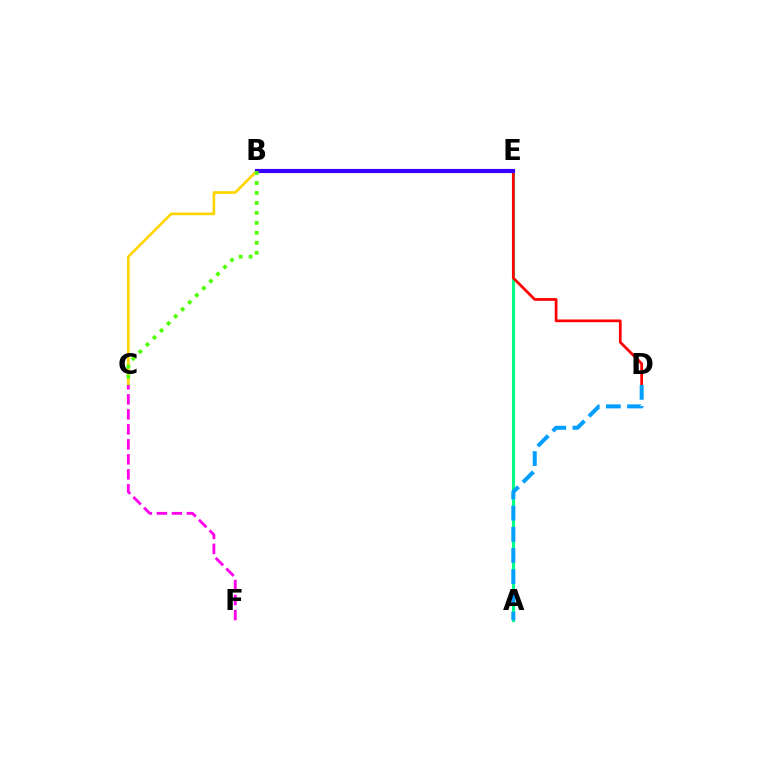{('A', 'E'): [{'color': '#00ff86', 'line_style': 'solid', 'thickness': 2.23}], ('B', 'C'): [{'color': '#ffd500', 'line_style': 'solid', 'thickness': 1.92}, {'color': '#4fff00', 'line_style': 'dotted', 'thickness': 2.71}], ('D', 'E'): [{'color': '#ff0000', 'line_style': 'solid', 'thickness': 1.97}], ('A', 'D'): [{'color': '#009eff', 'line_style': 'dashed', 'thickness': 2.87}], ('B', 'E'): [{'color': '#3700ff', 'line_style': 'solid', 'thickness': 2.98}], ('C', 'F'): [{'color': '#ff00ed', 'line_style': 'dashed', 'thickness': 2.04}]}